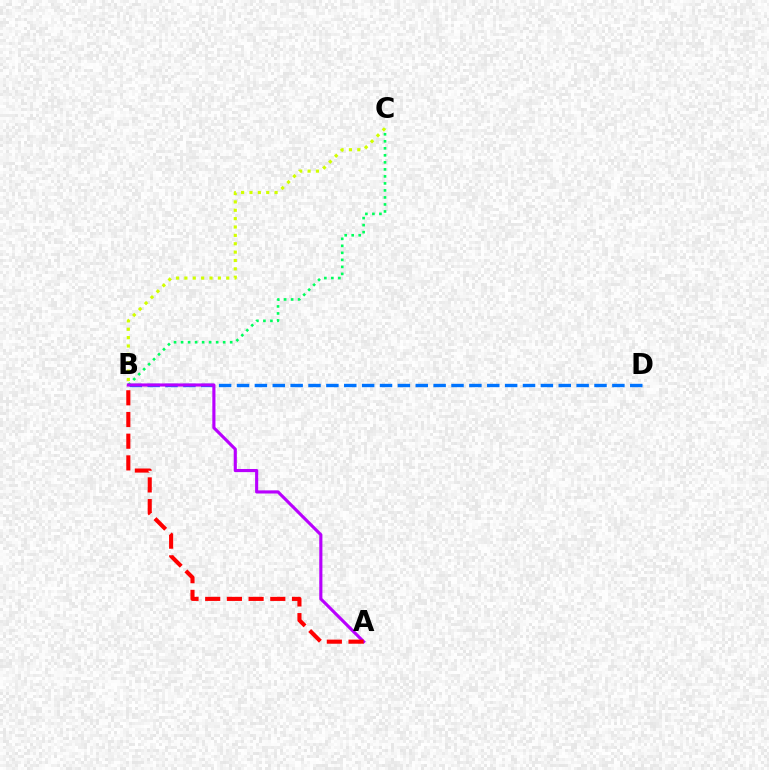{('B', 'D'): [{'color': '#0074ff', 'line_style': 'dashed', 'thickness': 2.43}], ('B', 'C'): [{'color': '#00ff5c', 'line_style': 'dotted', 'thickness': 1.91}, {'color': '#d1ff00', 'line_style': 'dotted', 'thickness': 2.27}], ('A', 'B'): [{'color': '#b900ff', 'line_style': 'solid', 'thickness': 2.25}, {'color': '#ff0000', 'line_style': 'dashed', 'thickness': 2.95}]}